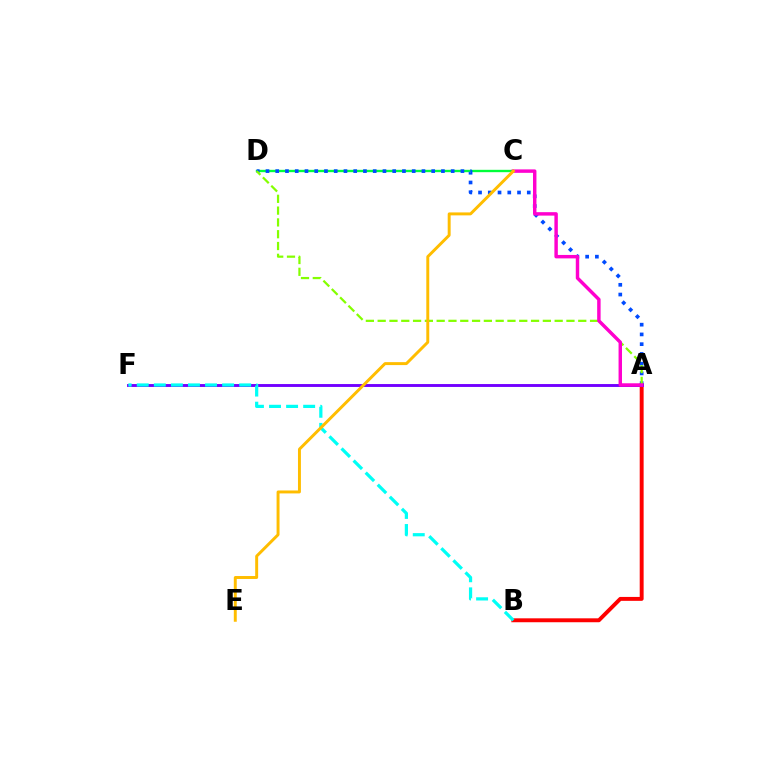{('C', 'D'): [{'color': '#00ff39', 'line_style': 'solid', 'thickness': 1.7}], ('A', 'B'): [{'color': '#ff0000', 'line_style': 'solid', 'thickness': 2.82}], ('A', 'D'): [{'color': '#004bff', 'line_style': 'dotted', 'thickness': 2.65}, {'color': '#84ff00', 'line_style': 'dashed', 'thickness': 1.6}], ('A', 'F'): [{'color': '#7200ff', 'line_style': 'solid', 'thickness': 2.09}], ('B', 'F'): [{'color': '#00fff6', 'line_style': 'dashed', 'thickness': 2.32}], ('A', 'C'): [{'color': '#ff00cf', 'line_style': 'solid', 'thickness': 2.48}], ('C', 'E'): [{'color': '#ffbd00', 'line_style': 'solid', 'thickness': 2.12}]}